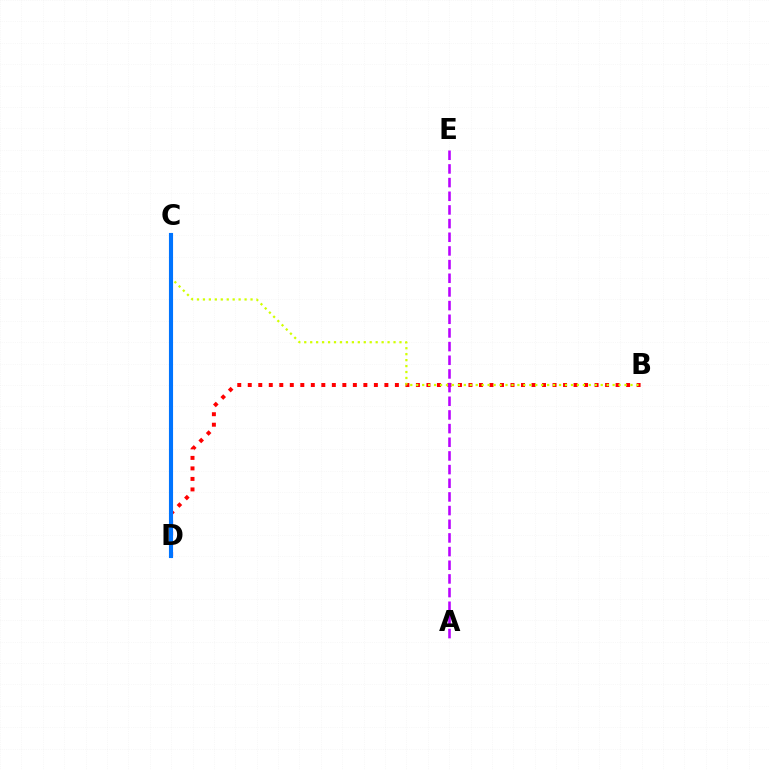{('B', 'D'): [{'color': '#ff0000', 'line_style': 'dotted', 'thickness': 2.86}], ('B', 'C'): [{'color': '#d1ff00', 'line_style': 'dotted', 'thickness': 1.62}], ('A', 'E'): [{'color': '#b900ff', 'line_style': 'dashed', 'thickness': 1.86}], ('C', 'D'): [{'color': '#00ff5c', 'line_style': 'solid', 'thickness': 2.77}, {'color': '#0074ff', 'line_style': 'solid', 'thickness': 2.96}]}